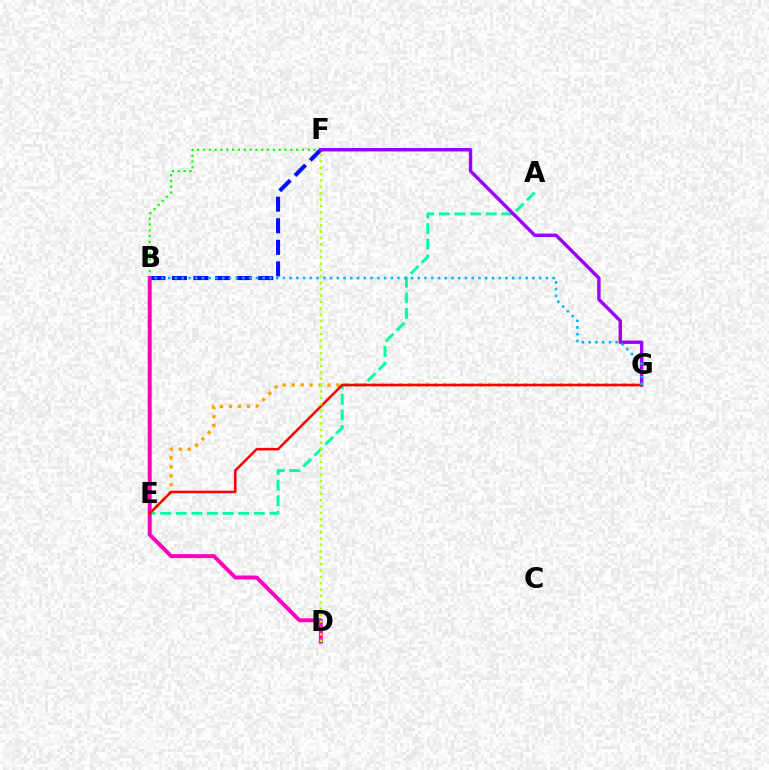{('E', 'G'): [{'color': '#ffa500', 'line_style': 'dotted', 'thickness': 2.43}, {'color': '#ff0000', 'line_style': 'solid', 'thickness': 1.83}], ('A', 'E'): [{'color': '#00ff9d', 'line_style': 'dashed', 'thickness': 2.12}], ('B', 'F'): [{'color': '#0010ff', 'line_style': 'dashed', 'thickness': 2.93}, {'color': '#08ff00', 'line_style': 'dotted', 'thickness': 1.58}], ('B', 'D'): [{'color': '#ff00bd', 'line_style': 'solid', 'thickness': 2.84}], ('F', 'G'): [{'color': '#9b00ff', 'line_style': 'solid', 'thickness': 2.46}], ('B', 'G'): [{'color': '#00b5ff', 'line_style': 'dotted', 'thickness': 1.83}], ('D', 'F'): [{'color': '#b3ff00', 'line_style': 'dotted', 'thickness': 1.74}]}